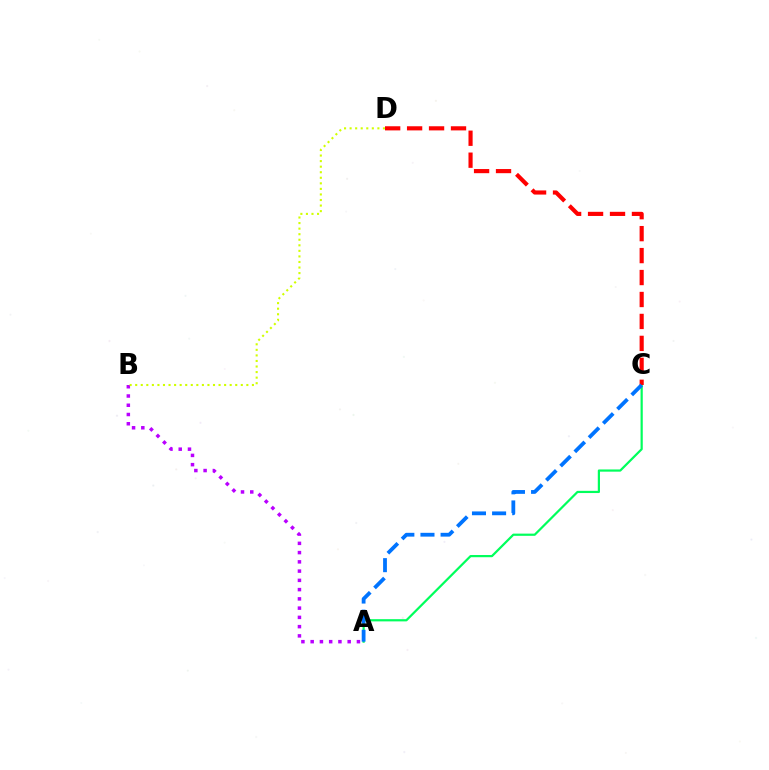{('A', 'C'): [{'color': '#00ff5c', 'line_style': 'solid', 'thickness': 1.59}, {'color': '#0074ff', 'line_style': 'dashed', 'thickness': 2.73}], ('C', 'D'): [{'color': '#ff0000', 'line_style': 'dashed', 'thickness': 2.98}], ('A', 'B'): [{'color': '#b900ff', 'line_style': 'dotted', 'thickness': 2.51}], ('B', 'D'): [{'color': '#d1ff00', 'line_style': 'dotted', 'thickness': 1.51}]}